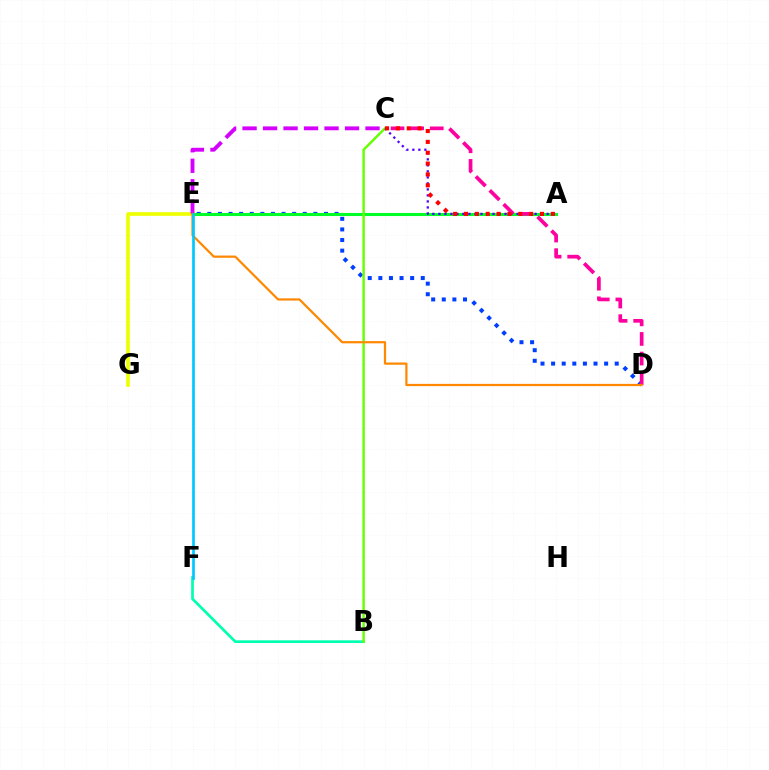{('D', 'E'): [{'color': '#003fff', 'line_style': 'dotted', 'thickness': 2.88}, {'color': '#ff8800', 'line_style': 'solid', 'thickness': 1.6}], ('B', 'F'): [{'color': '#00ffaf', 'line_style': 'solid', 'thickness': 1.94}], ('A', 'E'): [{'color': '#00ff27', 'line_style': 'solid', 'thickness': 2.21}], ('B', 'C'): [{'color': '#66ff00', 'line_style': 'solid', 'thickness': 1.75}], ('E', 'G'): [{'color': '#eeff00', 'line_style': 'solid', 'thickness': 2.64}], ('A', 'C'): [{'color': '#4f00ff', 'line_style': 'dotted', 'thickness': 1.63}, {'color': '#ff0000', 'line_style': 'dotted', 'thickness': 2.95}], ('C', 'D'): [{'color': '#ff00a0', 'line_style': 'dashed', 'thickness': 2.66}], ('C', 'E'): [{'color': '#d600ff', 'line_style': 'dashed', 'thickness': 2.78}], ('E', 'F'): [{'color': '#00c7ff', 'line_style': 'solid', 'thickness': 1.95}]}